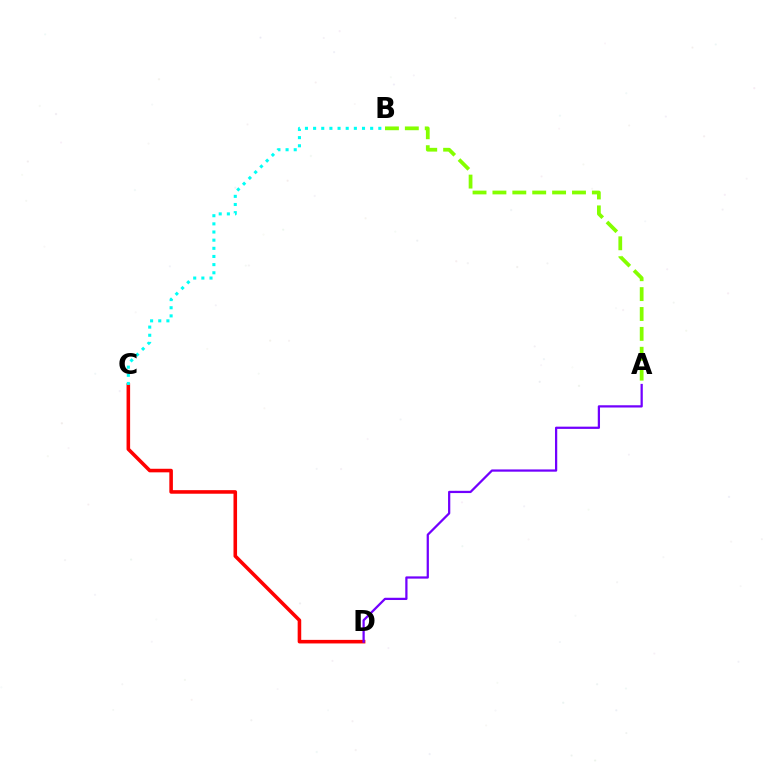{('C', 'D'): [{'color': '#ff0000', 'line_style': 'solid', 'thickness': 2.57}], ('A', 'D'): [{'color': '#7200ff', 'line_style': 'solid', 'thickness': 1.62}], ('B', 'C'): [{'color': '#00fff6', 'line_style': 'dotted', 'thickness': 2.21}], ('A', 'B'): [{'color': '#84ff00', 'line_style': 'dashed', 'thickness': 2.7}]}